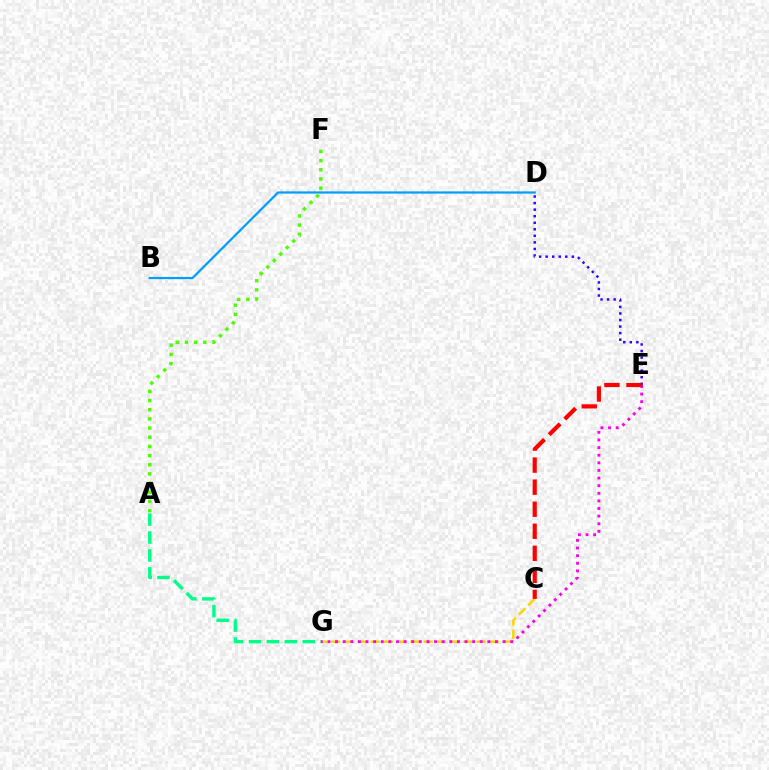{('C', 'G'): [{'color': '#ffd500', 'line_style': 'dashed', 'thickness': 1.8}], ('B', 'D'): [{'color': '#009eff', 'line_style': 'solid', 'thickness': 1.61}], ('D', 'E'): [{'color': '#3700ff', 'line_style': 'dotted', 'thickness': 1.78}], ('A', 'F'): [{'color': '#4fff00', 'line_style': 'dotted', 'thickness': 2.49}], ('A', 'G'): [{'color': '#00ff86', 'line_style': 'dashed', 'thickness': 2.43}], ('E', 'G'): [{'color': '#ff00ed', 'line_style': 'dotted', 'thickness': 2.07}], ('C', 'E'): [{'color': '#ff0000', 'line_style': 'dashed', 'thickness': 2.99}]}